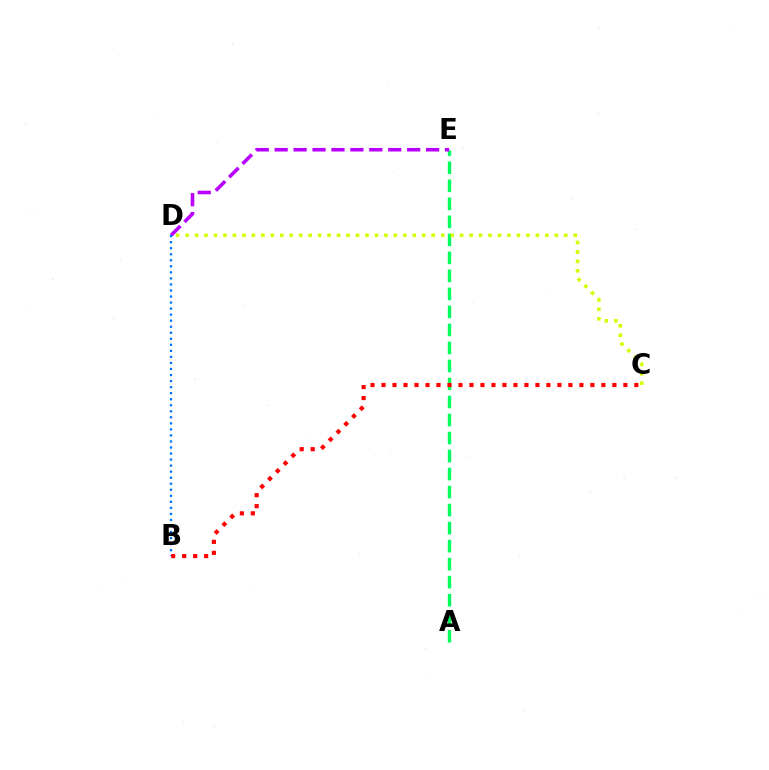{('A', 'E'): [{'color': '#00ff5c', 'line_style': 'dashed', 'thickness': 2.45}], ('D', 'E'): [{'color': '#b900ff', 'line_style': 'dashed', 'thickness': 2.57}], ('B', 'D'): [{'color': '#0074ff', 'line_style': 'dotted', 'thickness': 1.64}], ('B', 'C'): [{'color': '#ff0000', 'line_style': 'dotted', 'thickness': 2.99}], ('C', 'D'): [{'color': '#d1ff00', 'line_style': 'dotted', 'thickness': 2.57}]}